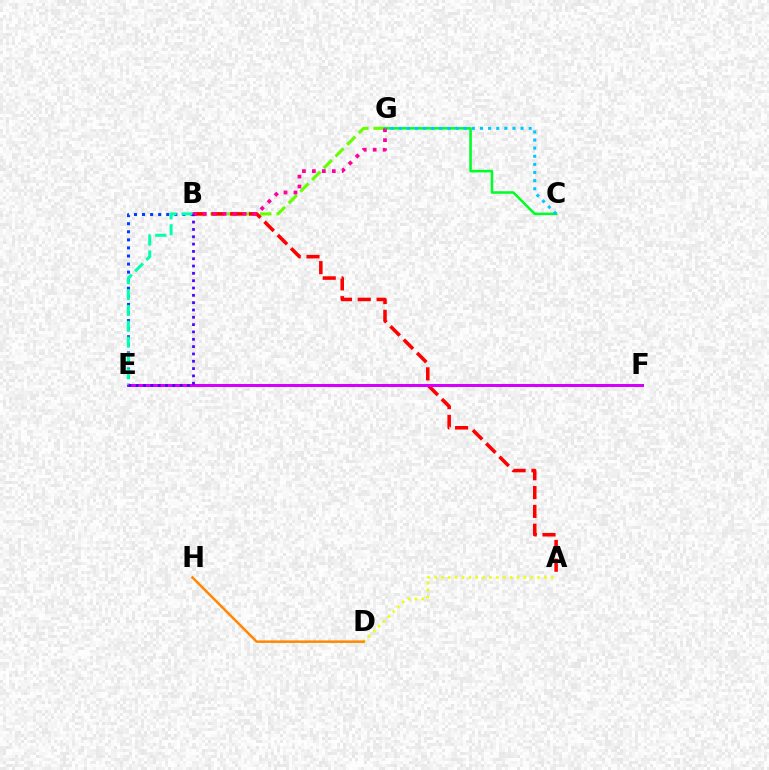{('B', 'G'): [{'color': '#66ff00', 'line_style': 'dashed', 'thickness': 2.25}, {'color': '#ff00a0', 'line_style': 'dotted', 'thickness': 2.7}], ('B', 'E'): [{'color': '#003fff', 'line_style': 'dotted', 'thickness': 2.19}, {'color': '#00ffaf', 'line_style': 'dashed', 'thickness': 2.15}, {'color': '#4f00ff', 'line_style': 'dotted', 'thickness': 1.99}], ('A', 'B'): [{'color': '#ff0000', 'line_style': 'dashed', 'thickness': 2.56}], ('C', 'G'): [{'color': '#00ff27', 'line_style': 'solid', 'thickness': 1.85}, {'color': '#00c7ff', 'line_style': 'dotted', 'thickness': 2.21}], ('E', 'F'): [{'color': '#d600ff', 'line_style': 'solid', 'thickness': 2.15}], ('A', 'D'): [{'color': '#eeff00', 'line_style': 'dotted', 'thickness': 1.86}], ('D', 'H'): [{'color': '#ff8800', 'line_style': 'solid', 'thickness': 1.81}]}